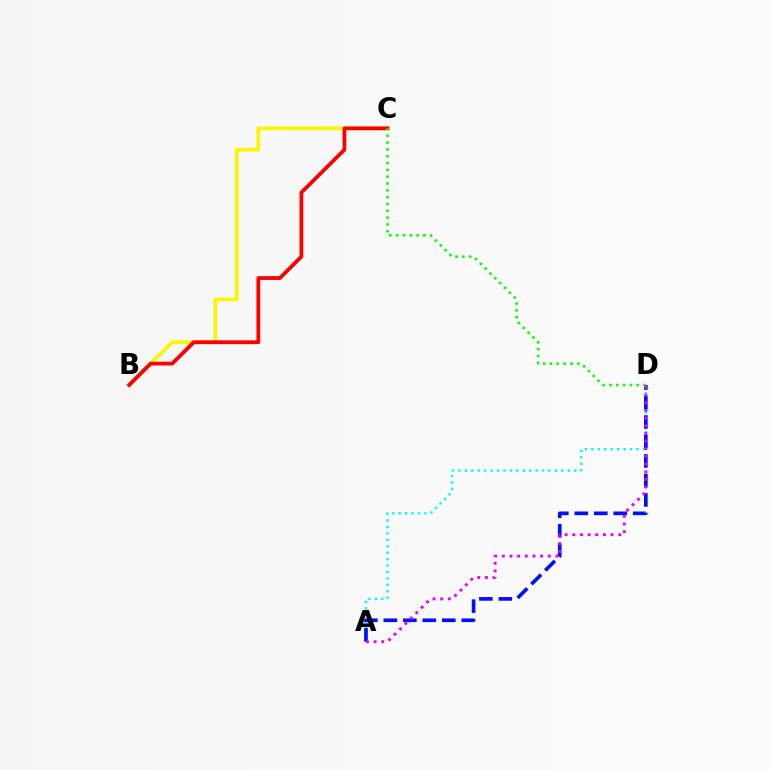{('A', 'D'): [{'color': '#00fff6', 'line_style': 'dotted', 'thickness': 1.75}, {'color': '#0010ff', 'line_style': 'dashed', 'thickness': 2.65}, {'color': '#ee00ff', 'line_style': 'dotted', 'thickness': 2.08}], ('B', 'C'): [{'color': '#fcf500', 'line_style': 'solid', 'thickness': 2.68}, {'color': '#ff0000', 'line_style': 'solid', 'thickness': 2.73}], ('C', 'D'): [{'color': '#08ff00', 'line_style': 'dotted', 'thickness': 1.85}]}